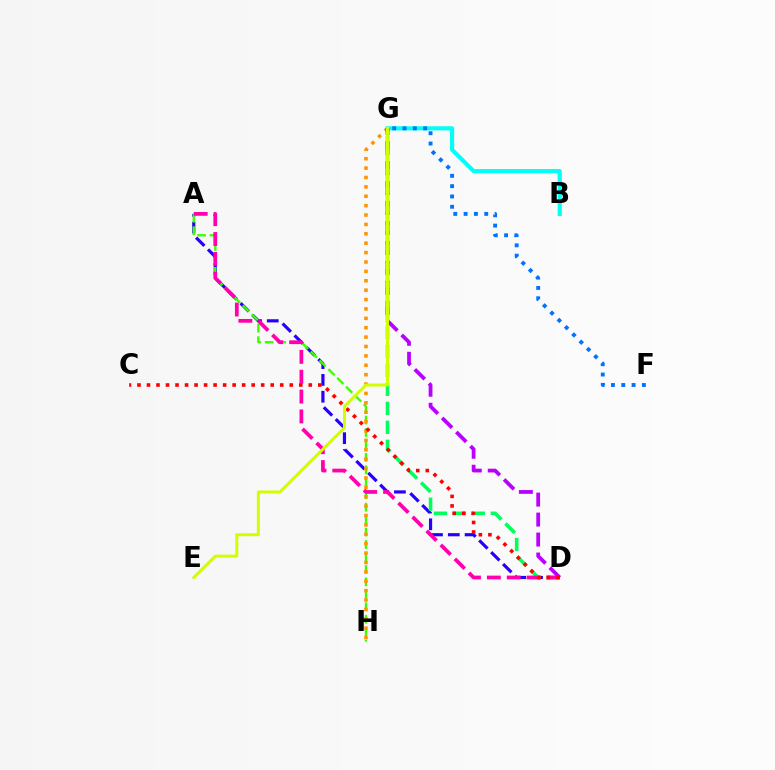{('A', 'D'): [{'color': '#2500ff', 'line_style': 'dashed', 'thickness': 2.28}, {'color': '#ff00ac', 'line_style': 'dashed', 'thickness': 2.7}], ('D', 'G'): [{'color': '#00ff5c', 'line_style': 'dashed', 'thickness': 2.58}, {'color': '#b900ff', 'line_style': 'dashed', 'thickness': 2.71}], ('B', 'G'): [{'color': '#00fff6', 'line_style': 'solid', 'thickness': 2.97}], ('A', 'H'): [{'color': '#3dff00', 'line_style': 'dashed', 'thickness': 1.69}], ('G', 'H'): [{'color': '#ff9400', 'line_style': 'dotted', 'thickness': 2.55}], ('C', 'D'): [{'color': '#ff0000', 'line_style': 'dotted', 'thickness': 2.59}], ('E', 'G'): [{'color': '#d1ff00', 'line_style': 'solid', 'thickness': 2.15}], ('F', 'G'): [{'color': '#0074ff', 'line_style': 'dotted', 'thickness': 2.8}]}